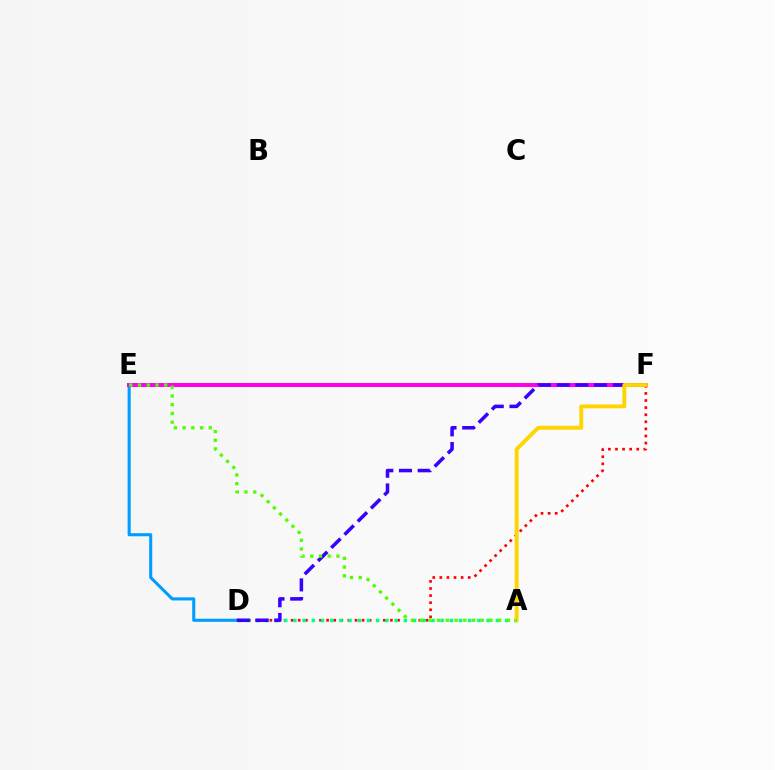{('D', 'E'): [{'color': '#009eff', 'line_style': 'solid', 'thickness': 2.22}], ('E', 'F'): [{'color': '#ff00ed', 'line_style': 'solid', 'thickness': 2.88}], ('D', 'F'): [{'color': '#ff0000', 'line_style': 'dotted', 'thickness': 1.93}, {'color': '#3700ff', 'line_style': 'dashed', 'thickness': 2.54}], ('A', 'D'): [{'color': '#00ff86', 'line_style': 'dotted', 'thickness': 2.5}], ('A', 'F'): [{'color': '#ffd500', 'line_style': 'solid', 'thickness': 2.8}], ('A', 'E'): [{'color': '#4fff00', 'line_style': 'dotted', 'thickness': 2.37}]}